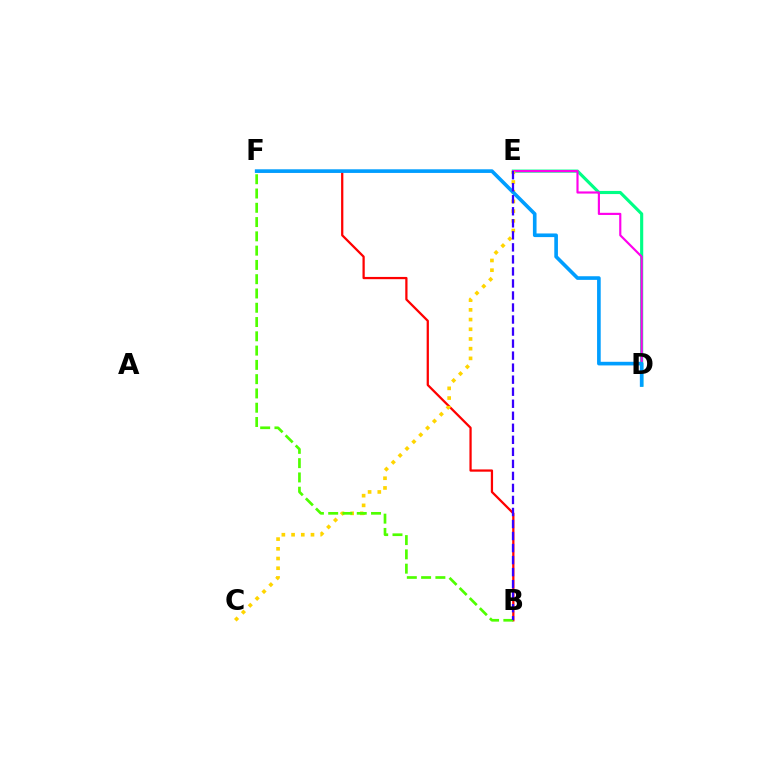{('D', 'E'): [{'color': '#00ff86', 'line_style': 'solid', 'thickness': 2.25}, {'color': '#ff00ed', 'line_style': 'solid', 'thickness': 1.55}], ('B', 'F'): [{'color': '#ff0000', 'line_style': 'solid', 'thickness': 1.62}, {'color': '#4fff00', 'line_style': 'dashed', 'thickness': 1.94}], ('C', 'E'): [{'color': '#ffd500', 'line_style': 'dotted', 'thickness': 2.64}], ('D', 'F'): [{'color': '#009eff', 'line_style': 'solid', 'thickness': 2.62}], ('B', 'E'): [{'color': '#3700ff', 'line_style': 'dashed', 'thickness': 1.63}]}